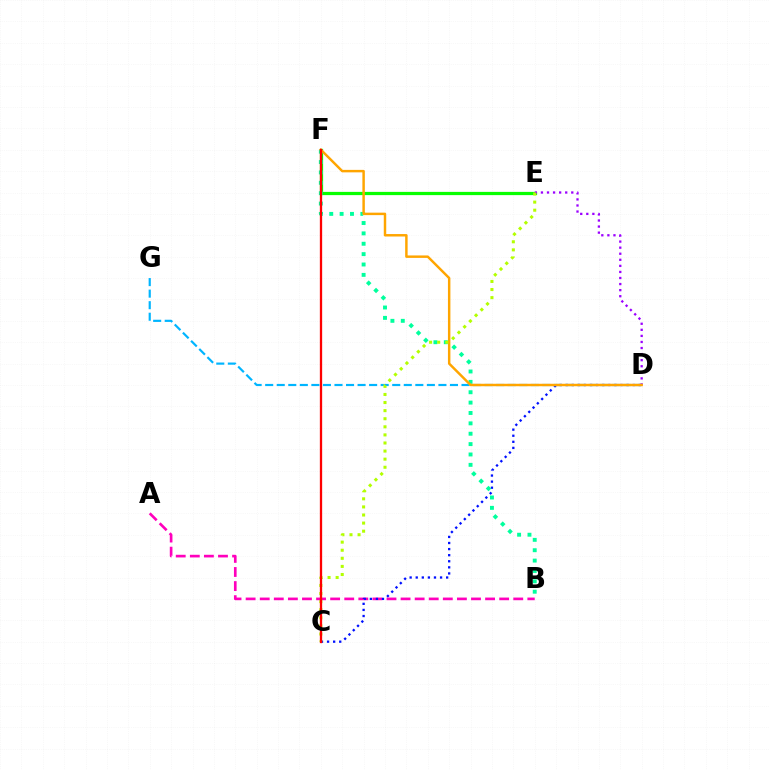{('E', 'F'): [{'color': '#08ff00', 'line_style': 'solid', 'thickness': 2.33}], ('A', 'B'): [{'color': '#ff00bd', 'line_style': 'dashed', 'thickness': 1.91}], ('C', 'D'): [{'color': '#0010ff', 'line_style': 'dotted', 'thickness': 1.65}], ('B', 'F'): [{'color': '#00ff9d', 'line_style': 'dotted', 'thickness': 2.82}], ('D', 'E'): [{'color': '#9b00ff', 'line_style': 'dotted', 'thickness': 1.65}], ('D', 'G'): [{'color': '#00b5ff', 'line_style': 'dashed', 'thickness': 1.57}], ('D', 'F'): [{'color': '#ffa500', 'line_style': 'solid', 'thickness': 1.77}], ('C', 'E'): [{'color': '#b3ff00', 'line_style': 'dotted', 'thickness': 2.2}], ('C', 'F'): [{'color': '#ff0000', 'line_style': 'solid', 'thickness': 1.66}]}